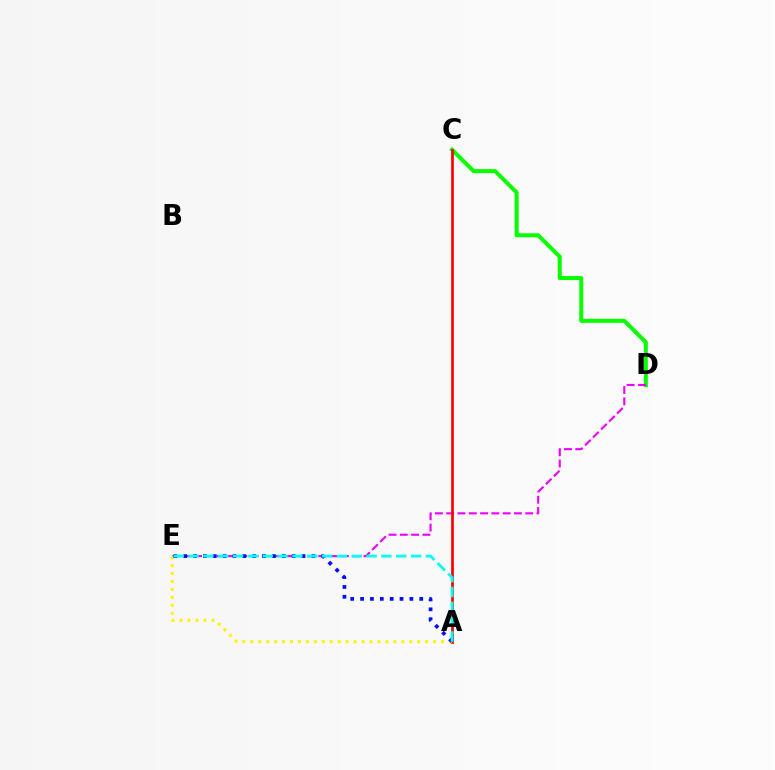{('C', 'D'): [{'color': '#08ff00', 'line_style': 'solid', 'thickness': 2.88}], ('D', 'E'): [{'color': '#ee00ff', 'line_style': 'dashed', 'thickness': 1.53}], ('A', 'C'): [{'color': '#ff0000', 'line_style': 'solid', 'thickness': 1.94}], ('A', 'E'): [{'color': '#fcf500', 'line_style': 'dotted', 'thickness': 2.16}, {'color': '#0010ff', 'line_style': 'dotted', 'thickness': 2.68}, {'color': '#00fff6', 'line_style': 'dashed', 'thickness': 2.01}]}